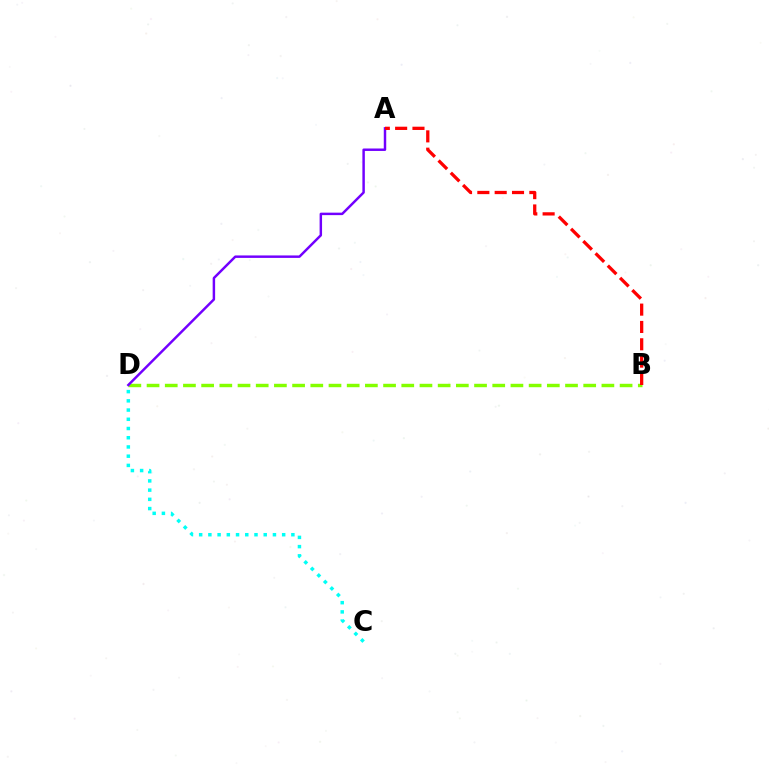{('B', 'D'): [{'color': '#84ff00', 'line_style': 'dashed', 'thickness': 2.47}], ('A', 'D'): [{'color': '#7200ff', 'line_style': 'solid', 'thickness': 1.77}], ('C', 'D'): [{'color': '#00fff6', 'line_style': 'dotted', 'thickness': 2.51}], ('A', 'B'): [{'color': '#ff0000', 'line_style': 'dashed', 'thickness': 2.35}]}